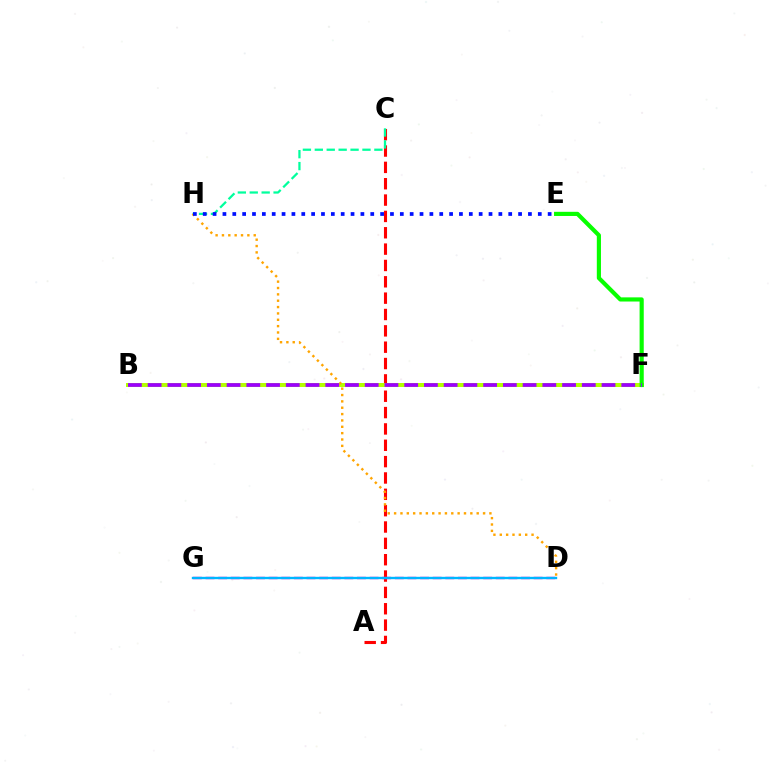{('A', 'C'): [{'color': '#ff0000', 'line_style': 'dashed', 'thickness': 2.22}], ('D', 'G'): [{'color': '#ff00bd', 'line_style': 'dashed', 'thickness': 1.71}, {'color': '#00b5ff', 'line_style': 'solid', 'thickness': 1.71}], ('B', 'F'): [{'color': '#b3ff00', 'line_style': 'solid', 'thickness': 2.87}, {'color': '#9b00ff', 'line_style': 'dashed', 'thickness': 2.68}], ('C', 'H'): [{'color': '#00ff9d', 'line_style': 'dashed', 'thickness': 1.62}], ('D', 'H'): [{'color': '#ffa500', 'line_style': 'dotted', 'thickness': 1.73}], ('E', 'F'): [{'color': '#08ff00', 'line_style': 'solid', 'thickness': 2.99}], ('E', 'H'): [{'color': '#0010ff', 'line_style': 'dotted', 'thickness': 2.68}]}